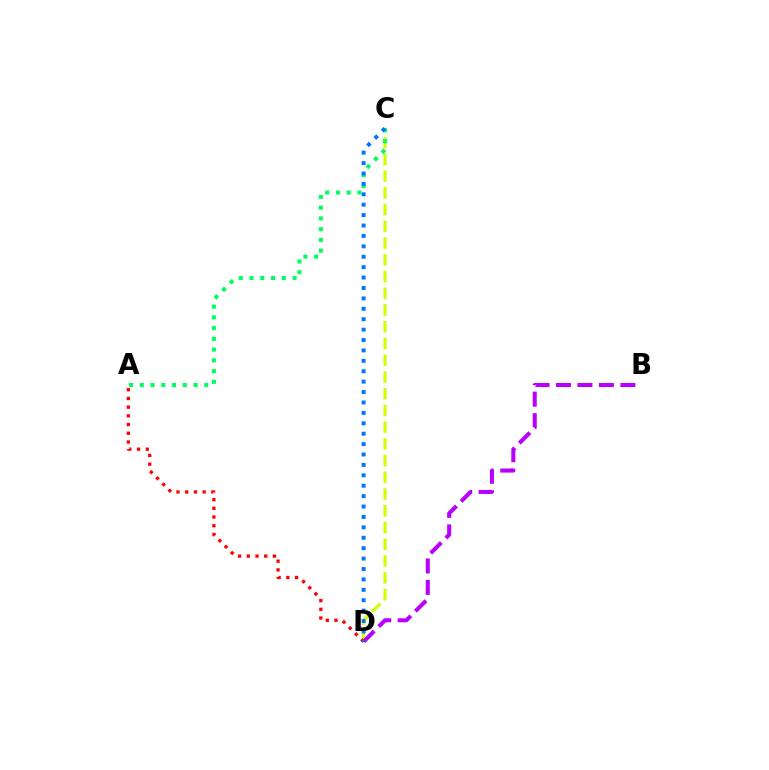{('C', 'D'): [{'color': '#d1ff00', 'line_style': 'dashed', 'thickness': 2.27}, {'color': '#0074ff', 'line_style': 'dotted', 'thickness': 2.83}], ('B', 'D'): [{'color': '#b900ff', 'line_style': 'dashed', 'thickness': 2.92}], ('A', 'C'): [{'color': '#00ff5c', 'line_style': 'dotted', 'thickness': 2.92}], ('A', 'D'): [{'color': '#ff0000', 'line_style': 'dotted', 'thickness': 2.37}]}